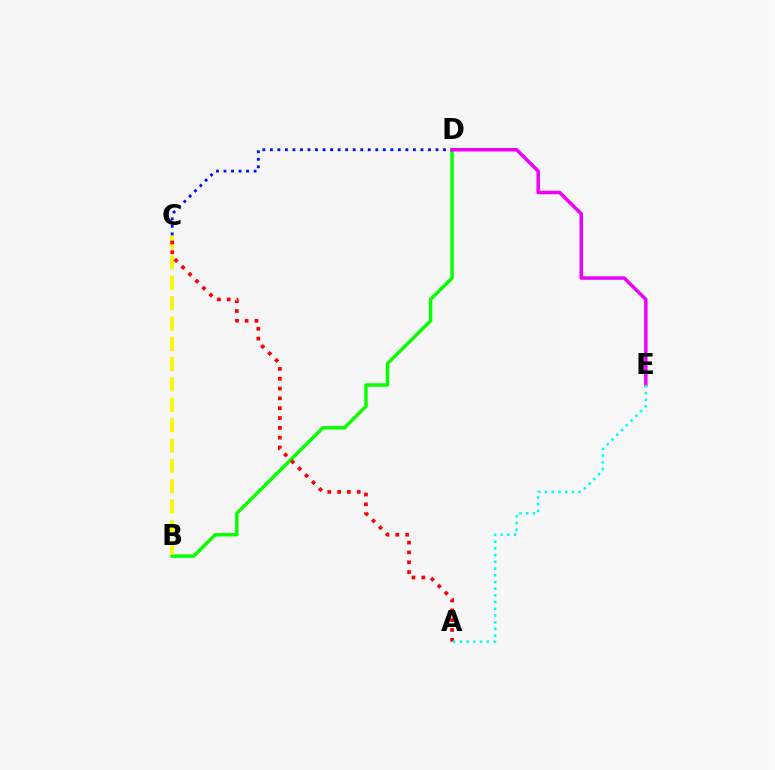{('B', 'D'): [{'color': '#08ff00', 'line_style': 'solid', 'thickness': 2.48}], ('B', 'C'): [{'color': '#fcf500', 'line_style': 'dashed', 'thickness': 2.76}], ('A', 'C'): [{'color': '#ff0000', 'line_style': 'dotted', 'thickness': 2.67}], ('C', 'D'): [{'color': '#0010ff', 'line_style': 'dotted', 'thickness': 2.05}], ('D', 'E'): [{'color': '#ee00ff', 'line_style': 'solid', 'thickness': 2.51}], ('A', 'E'): [{'color': '#00fff6', 'line_style': 'dotted', 'thickness': 1.82}]}